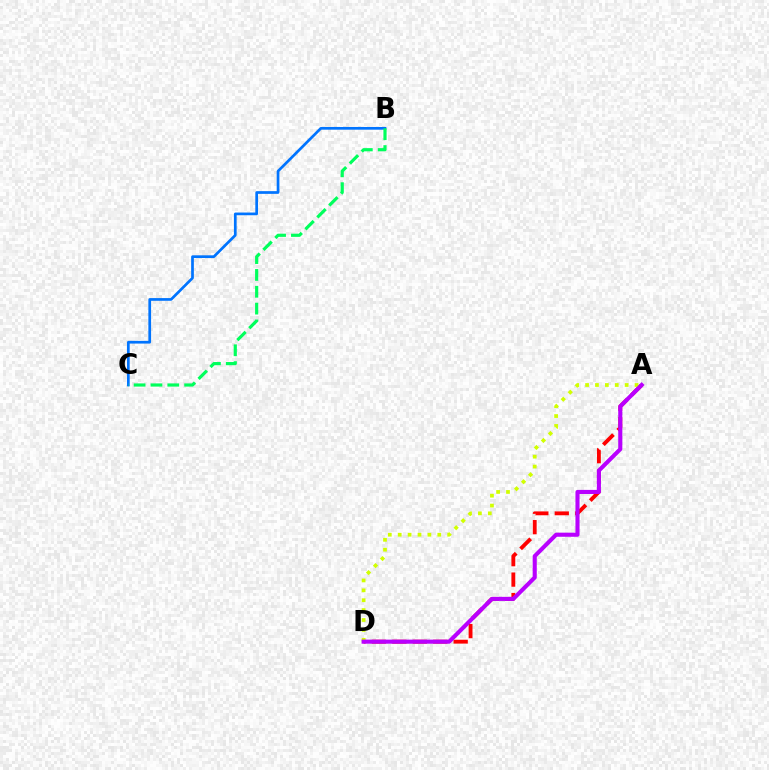{('A', 'D'): [{'color': '#ff0000', 'line_style': 'dashed', 'thickness': 2.78}, {'color': '#d1ff00', 'line_style': 'dotted', 'thickness': 2.69}, {'color': '#b900ff', 'line_style': 'solid', 'thickness': 2.95}], ('B', 'C'): [{'color': '#0074ff', 'line_style': 'solid', 'thickness': 1.95}, {'color': '#00ff5c', 'line_style': 'dashed', 'thickness': 2.29}]}